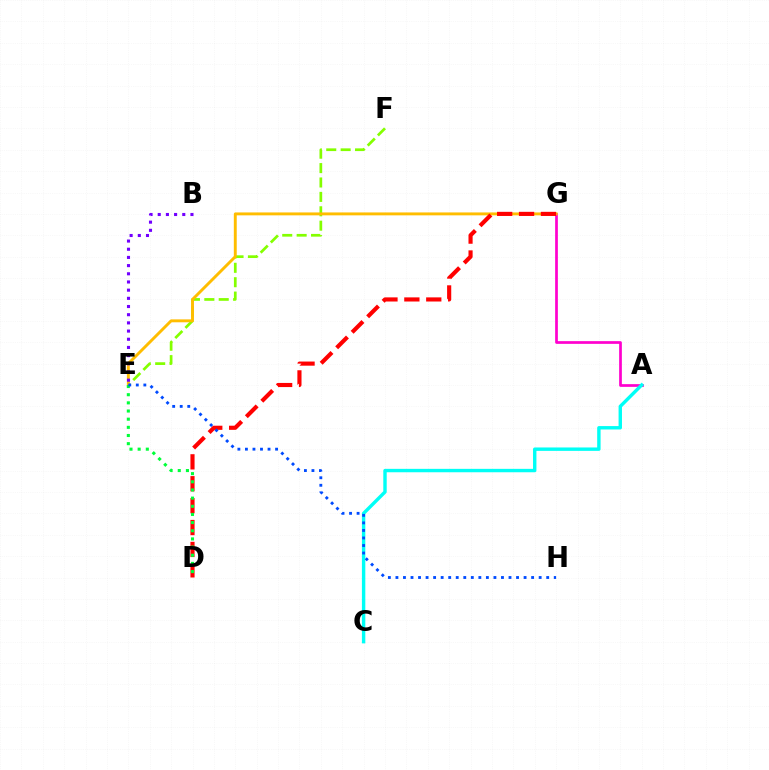{('A', 'G'): [{'color': '#ff00cf', 'line_style': 'solid', 'thickness': 1.95}], ('E', 'F'): [{'color': '#84ff00', 'line_style': 'dashed', 'thickness': 1.96}], ('A', 'C'): [{'color': '#00fff6', 'line_style': 'solid', 'thickness': 2.45}], ('E', 'G'): [{'color': '#ffbd00', 'line_style': 'solid', 'thickness': 2.1}], ('B', 'E'): [{'color': '#7200ff', 'line_style': 'dotted', 'thickness': 2.22}], ('D', 'G'): [{'color': '#ff0000', 'line_style': 'dashed', 'thickness': 2.98}], ('D', 'E'): [{'color': '#00ff39', 'line_style': 'dotted', 'thickness': 2.22}], ('E', 'H'): [{'color': '#004bff', 'line_style': 'dotted', 'thickness': 2.05}]}